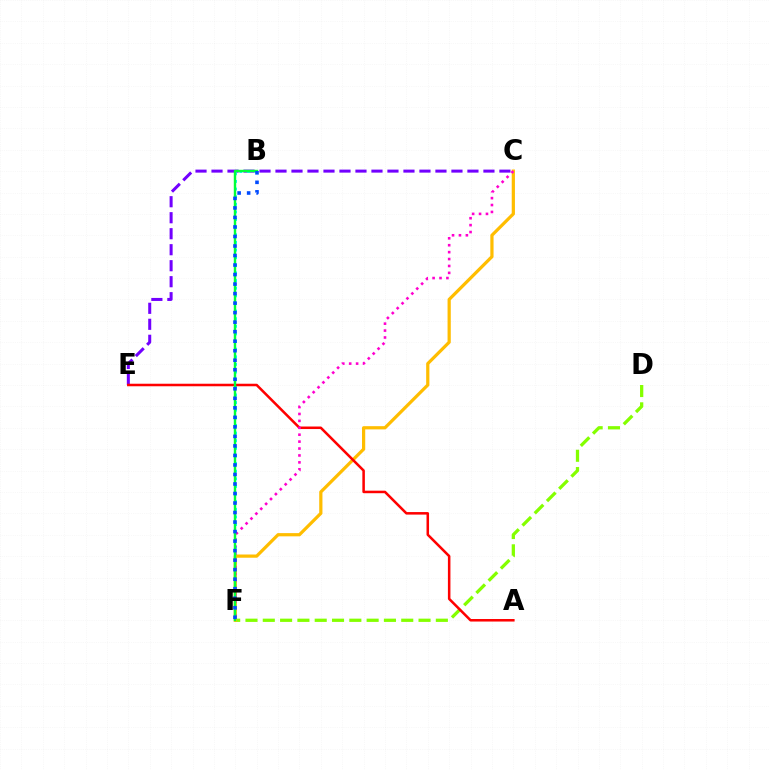{('C', 'E'): [{'color': '#7200ff', 'line_style': 'dashed', 'thickness': 2.17}], ('D', 'F'): [{'color': '#84ff00', 'line_style': 'dashed', 'thickness': 2.35}], ('B', 'F'): [{'color': '#00fff6', 'line_style': 'dotted', 'thickness': 2.07}, {'color': '#00ff39', 'line_style': 'solid', 'thickness': 1.74}, {'color': '#004bff', 'line_style': 'dotted', 'thickness': 2.59}], ('C', 'F'): [{'color': '#ffbd00', 'line_style': 'solid', 'thickness': 2.32}, {'color': '#ff00cf', 'line_style': 'dotted', 'thickness': 1.88}], ('A', 'E'): [{'color': '#ff0000', 'line_style': 'solid', 'thickness': 1.82}]}